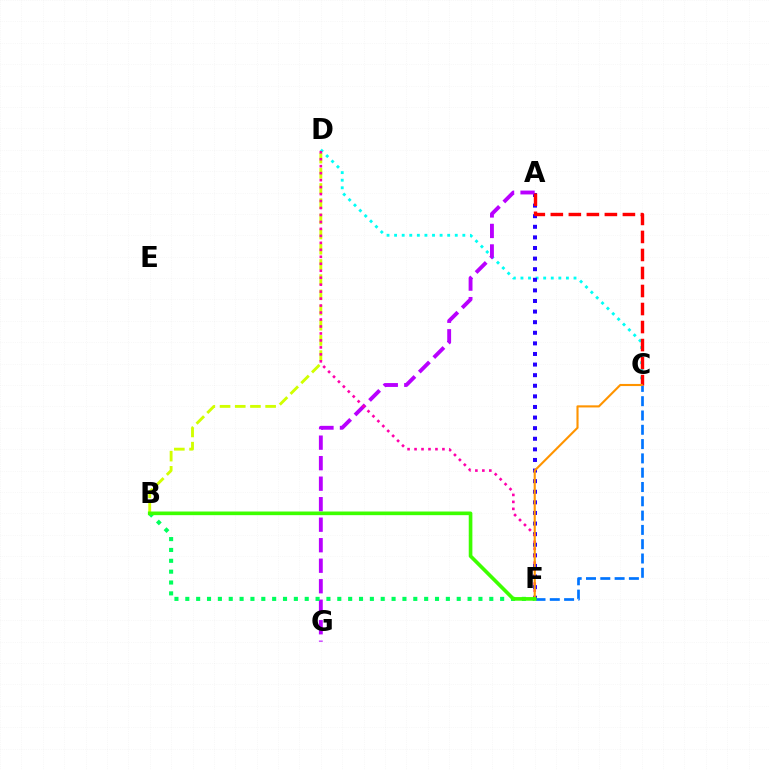{('C', 'D'): [{'color': '#00fff6', 'line_style': 'dotted', 'thickness': 2.06}], ('B', 'D'): [{'color': '#d1ff00', 'line_style': 'dashed', 'thickness': 2.06}], ('A', 'F'): [{'color': '#2500ff', 'line_style': 'dotted', 'thickness': 2.88}], ('A', 'G'): [{'color': '#b900ff', 'line_style': 'dashed', 'thickness': 2.79}], ('D', 'F'): [{'color': '#ff00ac', 'line_style': 'dotted', 'thickness': 1.89}], ('B', 'F'): [{'color': '#00ff5c', 'line_style': 'dotted', 'thickness': 2.95}, {'color': '#3dff00', 'line_style': 'solid', 'thickness': 2.62}], ('C', 'F'): [{'color': '#0074ff', 'line_style': 'dashed', 'thickness': 1.94}, {'color': '#ff9400', 'line_style': 'solid', 'thickness': 1.52}], ('A', 'C'): [{'color': '#ff0000', 'line_style': 'dashed', 'thickness': 2.45}]}